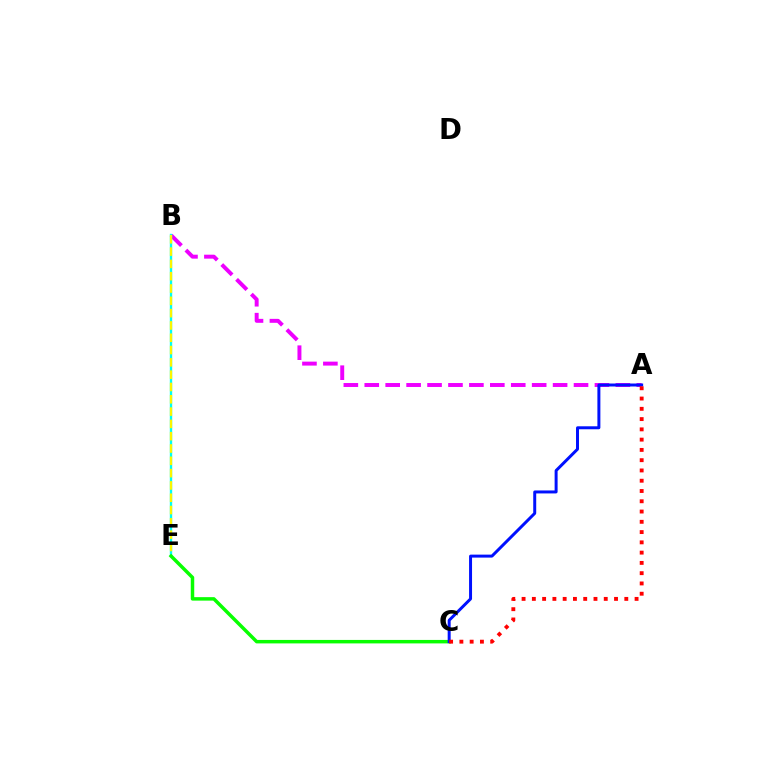{('A', 'B'): [{'color': '#ee00ff', 'line_style': 'dashed', 'thickness': 2.84}], ('B', 'E'): [{'color': '#00fff6', 'line_style': 'solid', 'thickness': 1.71}, {'color': '#fcf500', 'line_style': 'dashed', 'thickness': 1.67}], ('C', 'E'): [{'color': '#08ff00', 'line_style': 'solid', 'thickness': 2.5}], ('A', 'C'): [{'color': '#0010ff', 'line_style': 'solid', 'thickness': 2.14}, {'color': '#ff0000', 'line_style': 'dotted', 'thickness': 2.79}]}